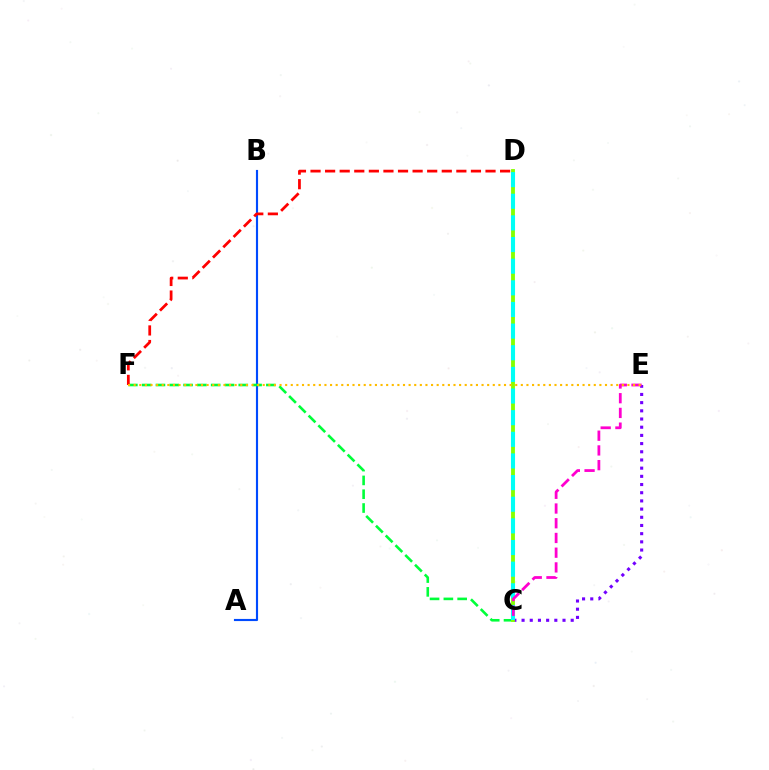{('A', 'B'): [{'color': '#004bff', 'line_style': 'solid', 'thickness': 1.54}], ('C', 'E'): [{'color': '#7200ff', 'line_style': 'dotted', 'thickness': 2.22}, {'color': '#ff00cf', 'line_style': 'dashed', 'thickness': 2.0}], ('C', 'F'): [{'color': '#00ff39', 'line_style': 'dashed', 'thickness': 1.88}], ('D', 'F'): [{'color': '#ff0000', 'line_style': 'dashed', 'thickness': 1.98}], ('C', 'D'): [{'color': '#84ff00', 'line_style': 'solid', 'thickness': 2.77}, {'color': '#00fff6', 'line_style': 'dashed', 'thickness': 2.94}], ('E', 'F'): [{'color': '#ffbd00', 'line_style': 'dotted', 'thickness': 1.52}]}